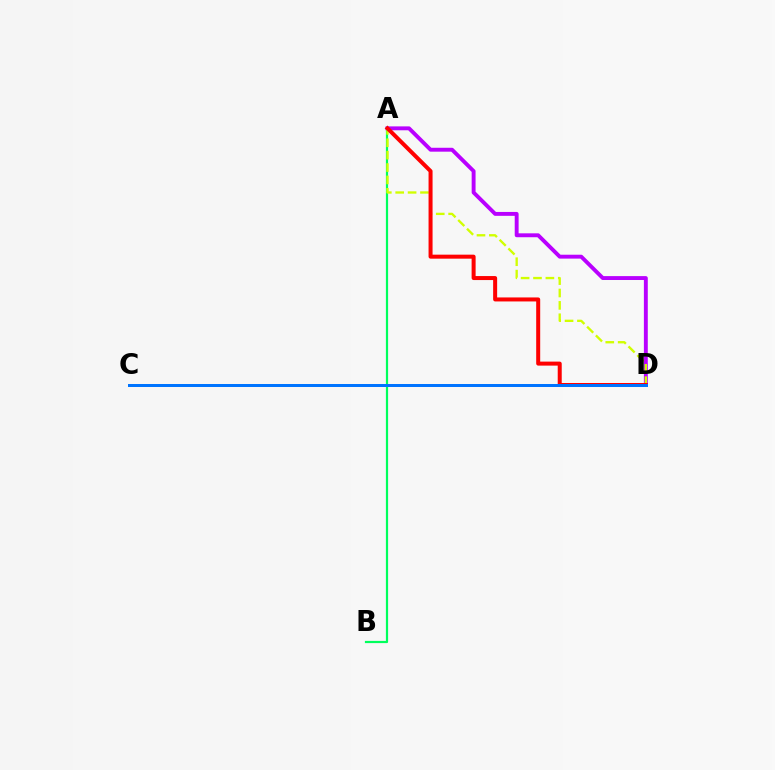{('A', 'D'): [{'color': '#b900ff', 'line_style': 'solid', 'thickness': 2.81}, {'color': '#d1ff00', 'line_style': 'dashed', 'thickness': 1.68}, {'color': '#ff0000', 'line_style': 'solid', 'thickness': 2.88}], ('A', 'B'): [{'color': '#00ff5c', 'line_style': 'solid', 'thickness': 1.59}], ('C', 'D'): [{'color': '#0074ff', 'line_style': 'solid', 'thickness': 2.16}]}